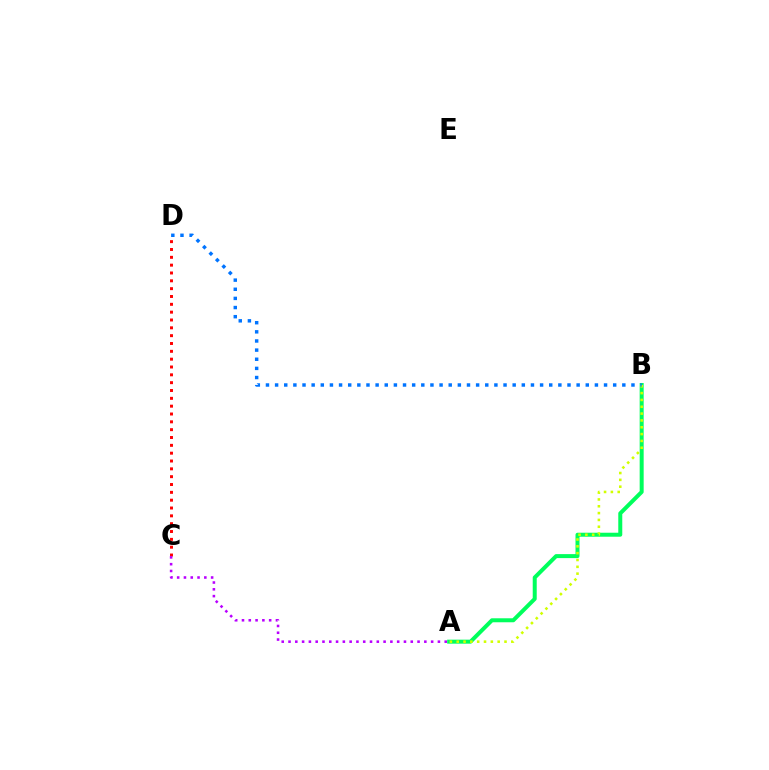{('A', 'B'): [{'color': '#00ff5c', 'line_style': 'solid', 'thickness': 2.88}, {'color': '#d1ff00', 'line_style': 'dotted', 'thickness': 1.86}], ('C', 'D'): [{'color': '#ff0000', 'line_style': 'dotted', 'thickness': 2.13}], ('A', 'C'): [{'color': '#b900ff', 'line_style': 'dotted', 'thickness': 1.85}], ('B', 'D'): [{'color': '#0074ff', 'line_style': 'dotted', 'thickness': 2.48}]}